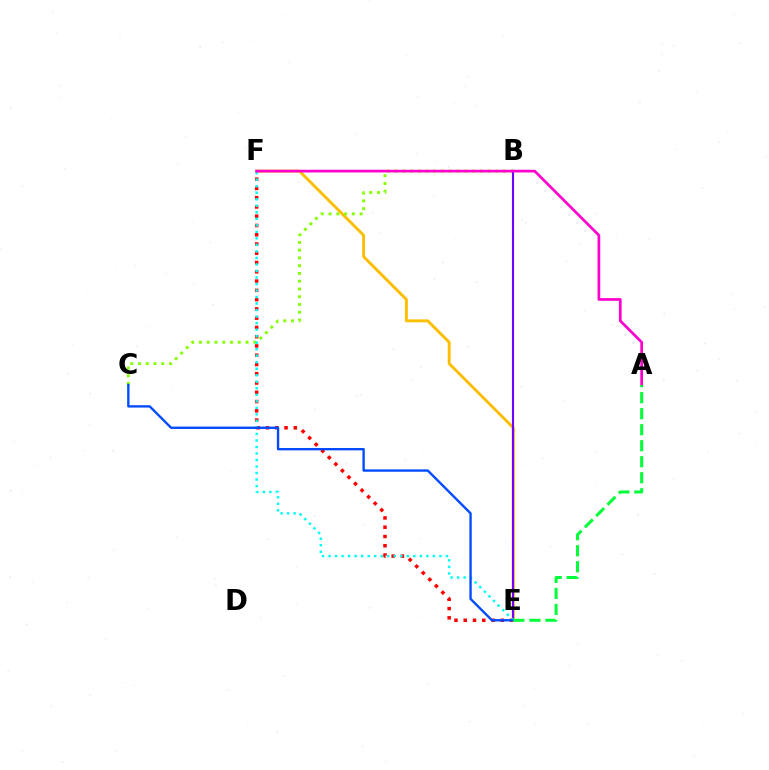{('E', 'F'): [{'color': '#ff0000', 'line_style': 'dotted', 'thickness': 2.52}, {'color': '#ffbd00', 'line_style': 'solid', 'thickness': 2.09}, {'color': '#00fff6', 'line_style': 'dotted', 'thickness': 1.77}], ('B', 'C'): [{'color': '#84ff00', 'line_style': 'dotted', 'thickness': 2.11}], ('B', 'E'): [{'color': '#7200ff', 'line_style': 'solid', 'thickness': 1.53}], ('C', 'E'): [{'color': '#004bff', 'line_style': 'solid', 'thickness': 1.7}], ('A', 'F'): [{'color': '#ff00cf', 'line_style': 'solid', 'thickness': 1.95}], ('A', 'E'): [{'color': '#00ff39', 'line_style': 'dashed', 'thickness': 2.18}]}